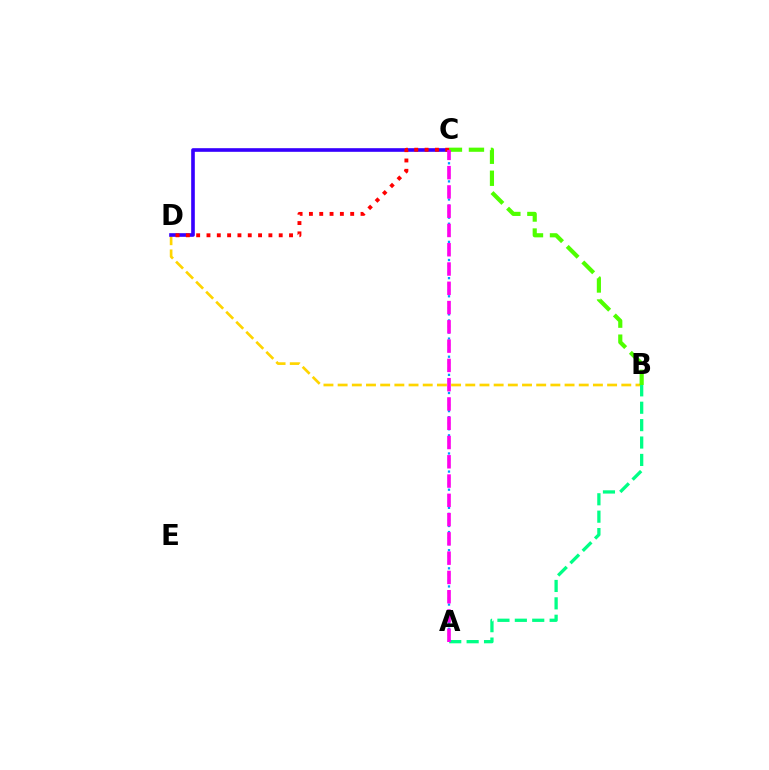{('B', 'D'): [{'color': '#ffd500', 'line_style': 'dashed', 'thickness': 1.93}], ('C', 'D'): [{'color': '#3700ff', 'line_style': 'solid', 'thickness': 2.62}, {'color': '#ff0000', 'line_style': 'dotted', 'thickness': 2.8}], ('A', 'B'): [{'color': '#00ff86', 'line_style': 'dashed', 'thickness': 2.36}], ('B', 'C'): [{'color': '#4fff00', 'line_style': 'dashed', 'thickness': 2.99}], ('A', 'C'): [{'color': '#009eff', 'line_style': 'dotted', 'thickness': 1.64}, {'color': '#ff00ed', 'line_style': 'dashed', 'thickness': 2.62}]}